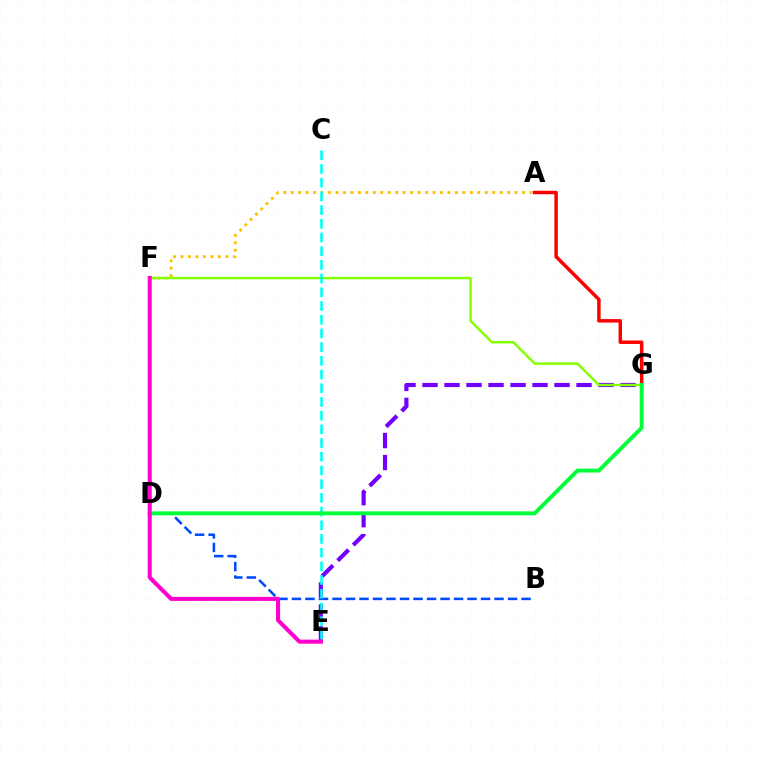{('E', 'G'): [{'color': '#7200ff', 'line_style': 'dashed', 'thickness': 2.99}], ('A', 'F'): [{'color': '#ffbd00', 'line_style': 'dotted', 'thickness': 2.03}], ('B', 'D'): [{'color': '#004bff', 'line_style': 'dashed', 'thickness': 1.83}], ('A', 'G'): [{'color': '#ff0000', 'line_style': 'solid', 'thickness': 2.51}], ('F', 'G'): [{'color': '#84ff00', 'line_style': 'solid', 'thickness': 1.76}], ('C', 'E'): [{'color': '#00fff6', 'line_style': 'dashed', 'thickness': 1.86}], ('D', 'G'): [{'color': '#00ff39', 'line_style': 'solid', 'thickness': 2.8}], ('E', 'F'): [{'color': '#ff00cf', 'line_style': 'solid', 'thickness': 2.92}]}